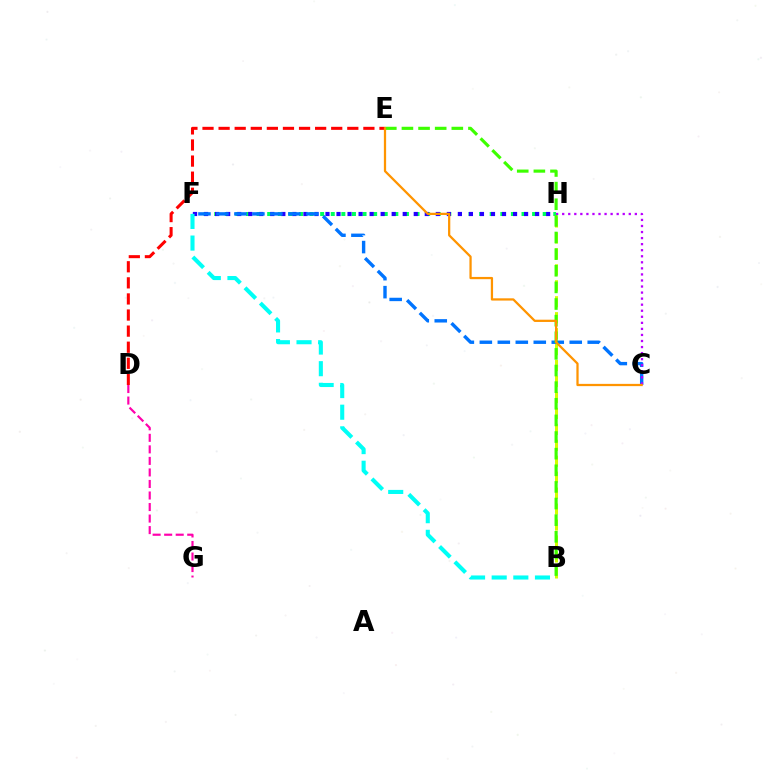{('B', 'H'): [{'color': '#d1ff00', 'line_style': 'dashed', 'thickness': 2.17}], ('F', 'H'): [{'color': '#00ff5c', 'line_style': 'dotted', 'thickness': 2.88}, {'color': '#2500ff', 'line_style': 'dotted', 'thickness': 3.0}], ('C', 'F'): [{'color': '#0074ff', 'line_style': 'dashed', 'thickness': 2.44}], ('D', 'G'): [{'color': '#ff00ac', 'line_style': 'dashed', 'thickness': 1.57}], ('C', 'H'): [{'color': '#b900ff', 'line_style': 'dotted', 'thickness': 1.64}], ('B', 'E'): [{'color': '#3dff00', 'line_style': 'dashed', 'thickness': 2.26}], ('B', 'F'): [{'color': '#00fff6', 'line_style': 'dashed', 'thickness': 2.94}], ('D', 'E'): [{'color': '#ff0000', 'line_style': 'dashed', 'thickness': 2.19}], ('C', 'E'): [{'color': '#ff9400', 'line_style': 'solid', 'thickness': 1.62}]}